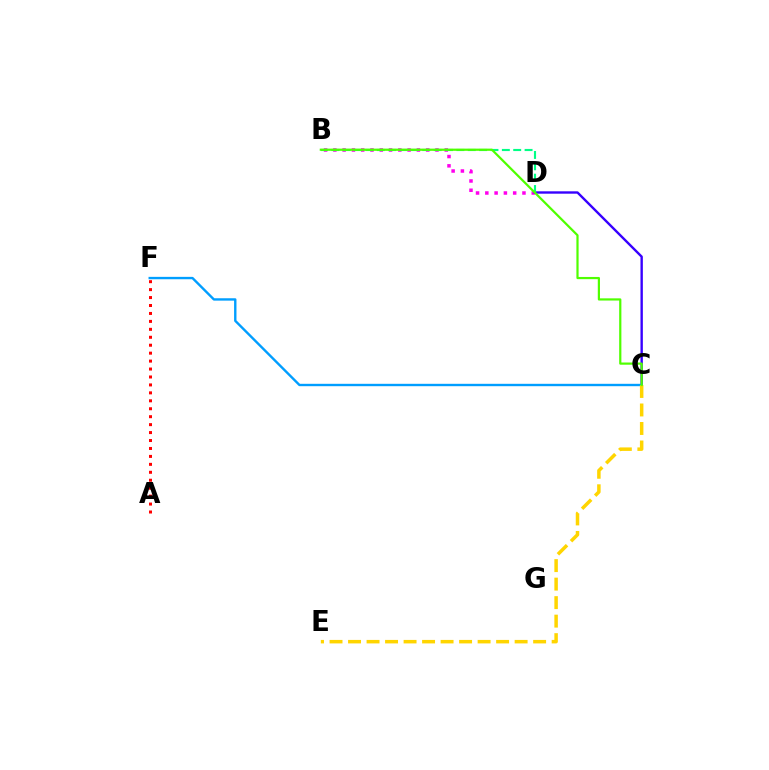{('B', 'D'): [{'color': '#ff00ed', 'line_style': 'dotted', 'thickness': 2.52}, {'color': '#00ff86', 'line_style': 'dashed', 'thickness': 1.54}], ('C', 'D'): [{'color': '#3700ff', 'line_style': 'solid', 'thickness': 1.71}], ('C', 'F'): [{'color': '#009eff', 'line_style': 'solid', 'thickness': 1.72}], ('C', 'E'): [{'color': '#ffd500', 'line_style': 'dashed', 'thickness': 2.51}], ('A', 'F'): [{'color': '#ff0000', 'line_style': 'dotted', 'thickness': 2.16}], ('B', 'C'): [{'color': '#4fff00', 'line_style': 'solid', 'thickness': 1.59}]}